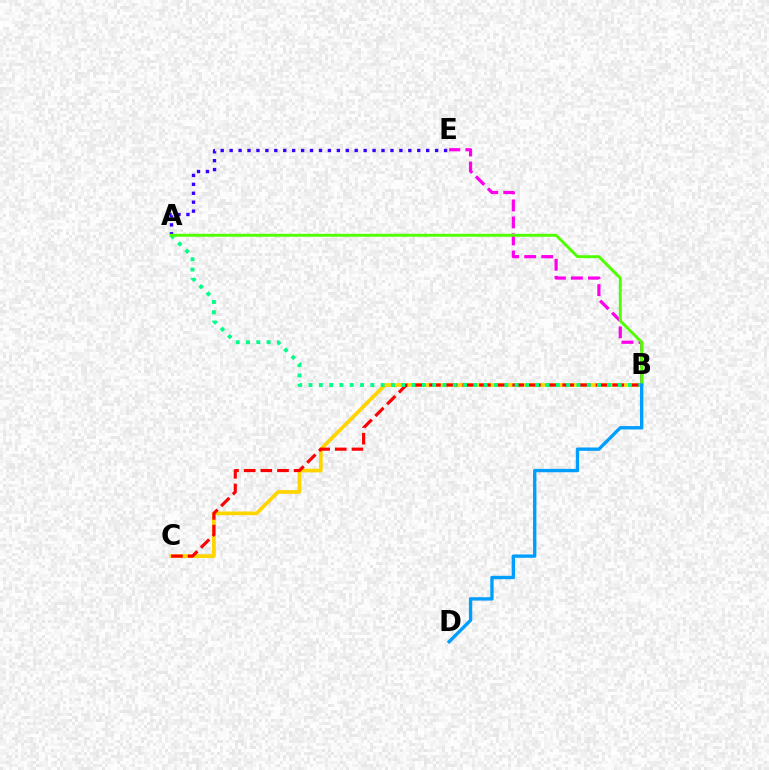{('B', 'C'): [{'color': '#ffd500', 'line_style': 'solid', 'thickness': 2.67}, {'color': '#ff0000', 'line_style': 'dashed', 'thickness': 2.26}], ('A', 'E'): [{'color': '#3700ff', 'line_style': 'dotted', 'thickness': 2.43}], ('B', 'E'): [{'color': '#ff00ed', 'line_style': 'dashed', 'thickness': 2.31}], ('A', 'B'): [{'color': '#00ff86', 'line_style': 'dotted', 'thickness': 2.8}, {'color': '#4fff00', 'line_style': 'solid', 'thickness': 2.1}], ('B', 'D'): [{'color': '#009eff', 'line_style': 'solid', 'thickness': 2.41}]}